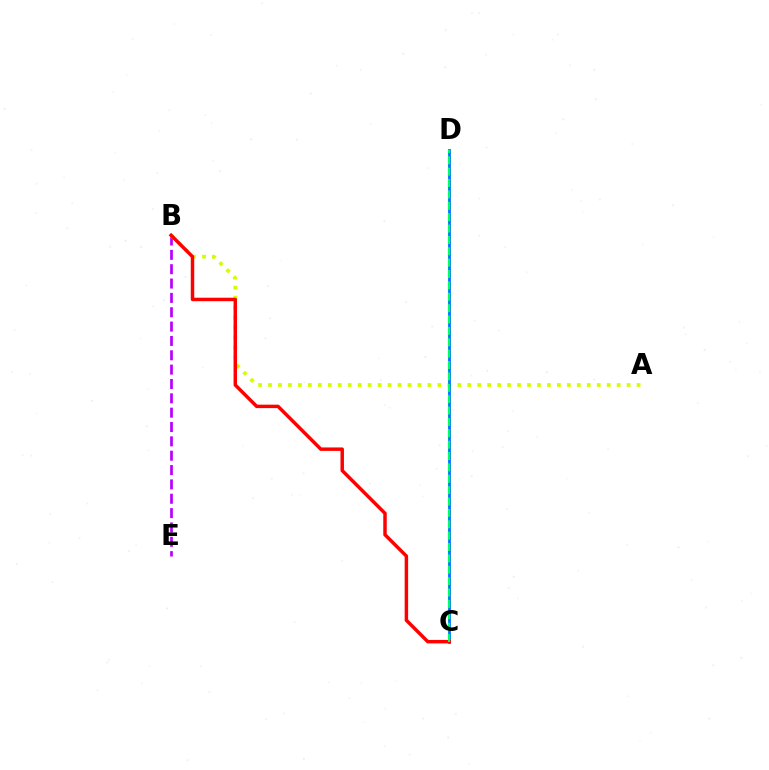{('B', 'E'): [{'color': '#b900ff', 'line_style': 'dashed', 'thickness': 1.95}], ('A', 'B'): [{'color': '#d1ff00', 'line_style': 'dotted', 'thickness': 2.71}], ('C', 'D'): [{'color': '#0074ff', 'line_style': 'solid', 'thickness': 2.01}, {'color': '#00ff5c', 'line_style': 'dashed', 'thickness': 1.55}], ('B', 'C'): [{'color': '#ff0000', 'line_style': 'solid', 'thickness': 2.49}]}